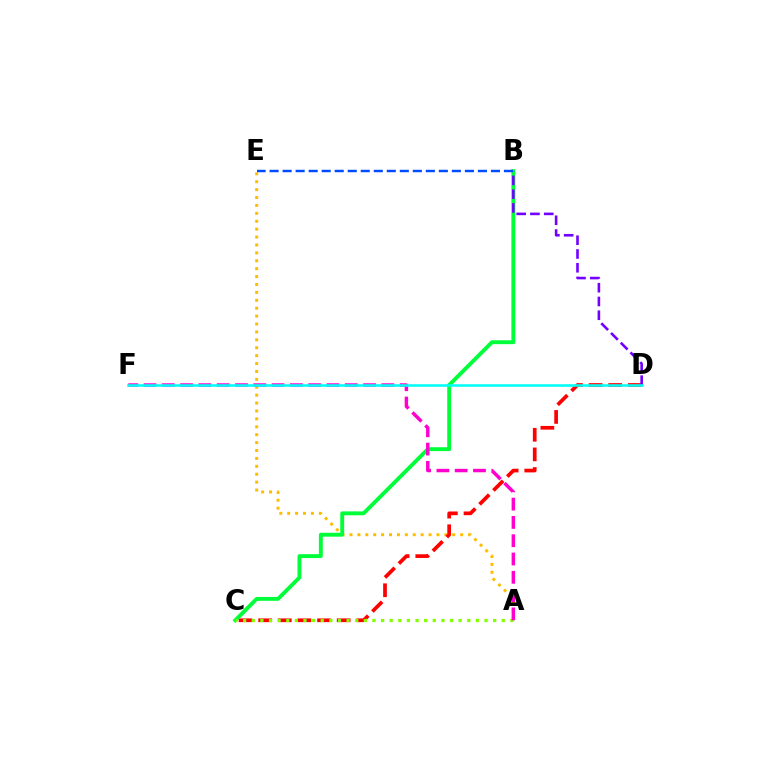{('A', 'E'): [{'color': '#ffbd00', 'line_style': 'dotted', 'thickness': 2.15}], ('C', 'D'): [{'color': '#ff0000', 'line_style': 'dashed', 'thickness': 2.67}], ('B', 'C'): [{'color': '#00ff39', 'line_style': 'solid', 'thickness': 2.8}], ('B', 'D'): [{'color': '#7200ff', 'line_style': 'dashed', 'thickness': 1.87}], ('A', 'C'): [{'color': '#84ff00', 'line_style': 'dotted', 'thickness': 2.34}], ('A', 'F'): [{'color': '#ff00cf', 'line_style': 'dashed', 'thickness': 2.49}], ('B', 'E'): [{'color': '#004bff', 'line_style': 'dashed', 'thickness': 1.77}], ('D', 'F'): [{'color': '#00fff6', 'line_style': 'solid', 'thickness': 1.84}]}